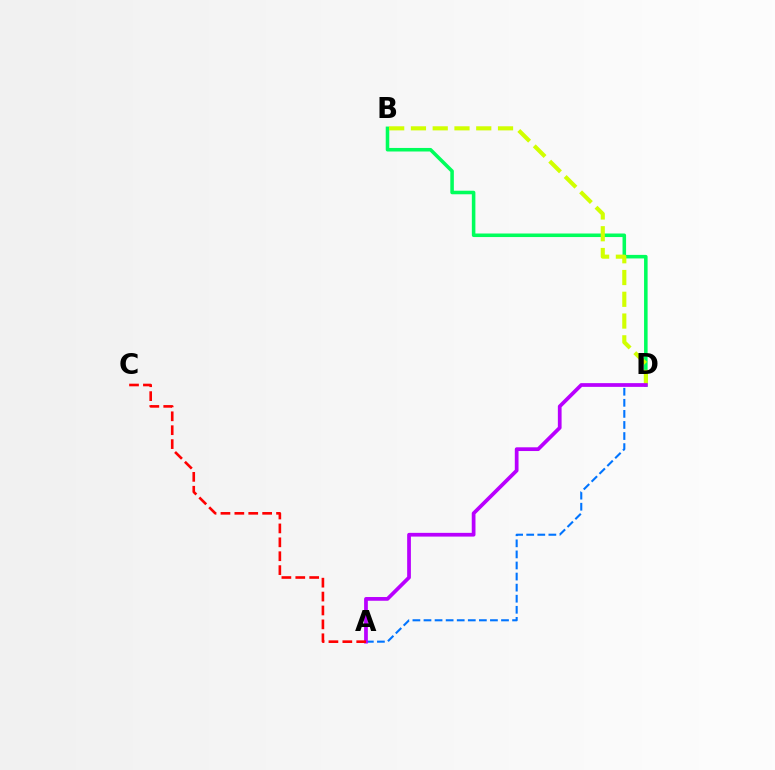{('A', 'D'): [{'color': '#0074ff', 'line_style': 'dashed', 'thickness': 1.5}, {'color': '#b900ff', 'line_style': 'solid', 'thickness': 2.69}], ('B', 'D'): [{'color': '#00ff5c', 'line_style': 'solid', 'thickness': 2.55}, {'color': '#d1ff00', 'line_style': 'dashed', 'thickness': 2.96}], ('A', 'C'): [{'color': '#ff0000', 'line_style': 'dashed', 'thickness': 1.89}]}